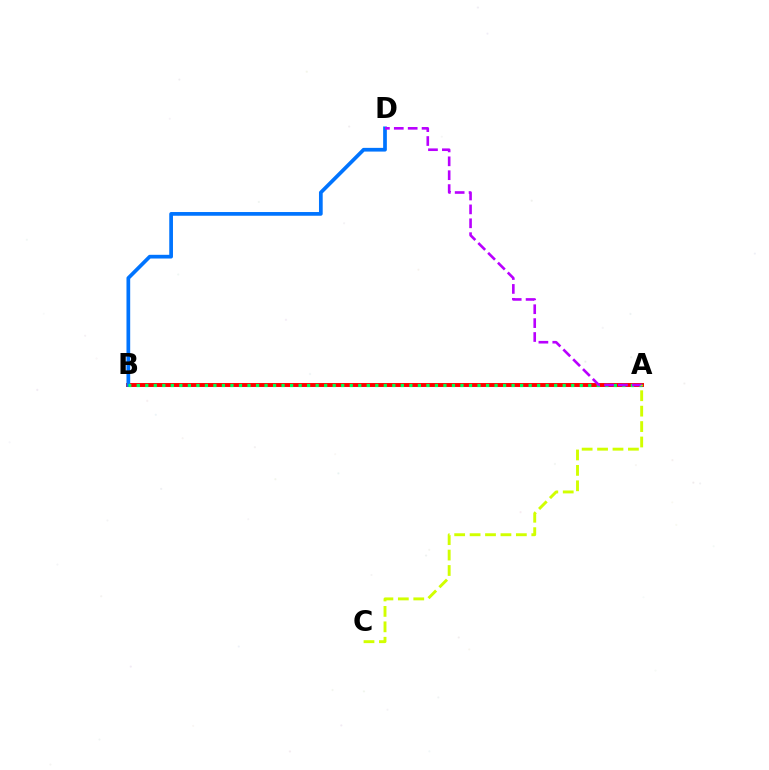{('A', 'B'): [{'color': '#ff0000', 'line_style': 'solid', 'thickness': 2.84}, {'color': '#00ff5c', 'line_style': 'dotted', 'thickness': 2.31}], ('B', 'D'): [{'color': '#0074ff', 'line_style': 'solid', 'thickness': 2.67}], ('A', 'D'): [{'color': '#b900ff', 'line_style': 'dashed', 'thickness': 1.89}], ('A', 'C'): [{'color': '#d1ff00', 'line_style': 'dashed', 'thickness': 2.1}]}